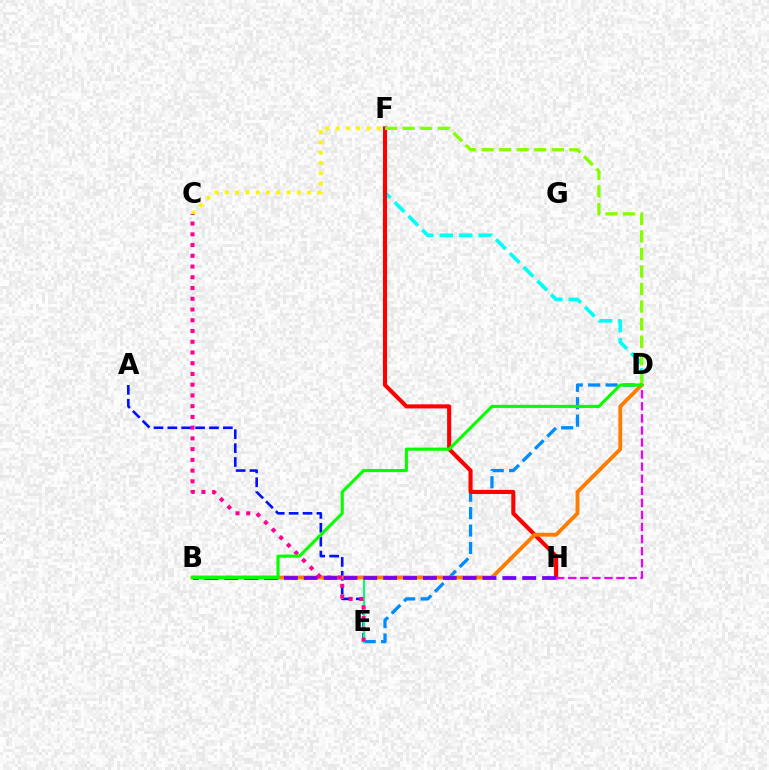{('C', 'F'): [{'color': '#fcf500', 'line_style': 'dotted', 'thickness': 2.8}], ('D', 'F'): [{'color': '#00fff6', 'line_style': 'dashed', 'thickness': 2.65}, {'color': '#84ff00', 'line_style': 'dashed', 'thickness': 2.38}], ('D', 'E'): [{'color': '#008cff', 'line_style': 'dashed', 'thickness': 2.37}], ('A', 'E'): [{'color': '#0010ff', 'line_style': 'dashed', 'thickness': 1.89}], ('F', 'H'): [{'color': '#ff0000', 'line_style': 'solid', 'thickness': 2.94}], ('B', 'E'): [{'color': '#00ff74', 'line_style': 'solid', 'thickness': 1.53}], ('D', 'H'): [{'color': '#ee00ff', 'line_style': 'dashed', 'thickness': 1.64}], ('B', 'D'): [{'color': '#ff7c00', 'line_style': 'solid', 'thickness': 2.77}, {'color': '#08ff00', 'line_style': 'solid', 'thickness': 2.25}], ('C', 'E'): [{'color': '#ff0094', 'line_style': 'dotted', 'thickness': 2.92}], ('B', 'H'): [{'color': '#7200ff', 'line_style': 'dashed', 'thickness': 2.7}]}